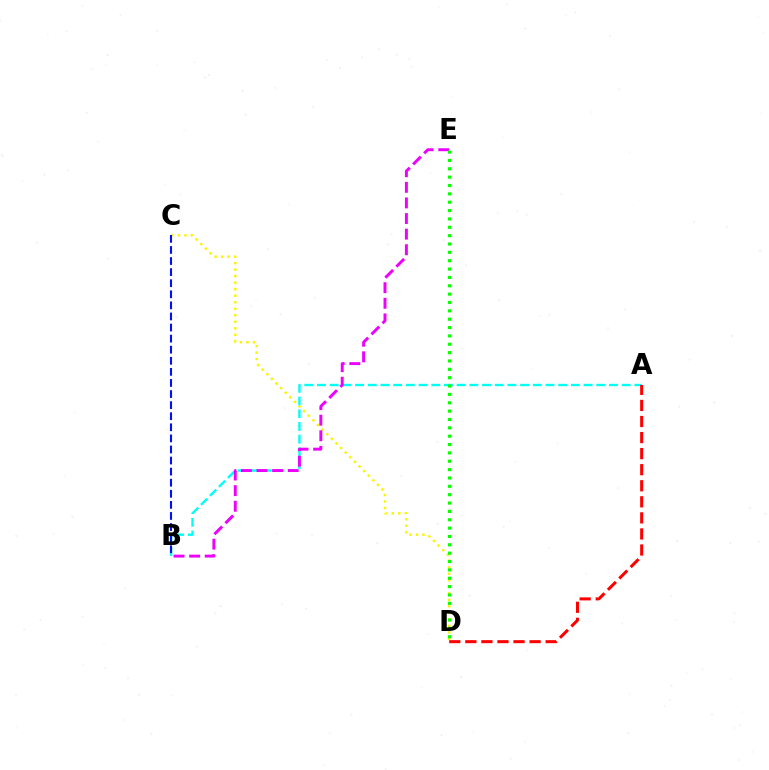{('A', 'B'): [{'color': '#00fff6', 'line_style': 'dashed', 'thickness': 1.72}], ('C', 'D'): [{'color': '#fcf500', 'line_style': 'dotted', 'thickness': 1.77}], ('B', 'C'): [{'color': '#0010ff', 'line_style': 'dashed', 'thickness': 1.51}], ('B', 'E'): [{'color': '#ee00ff', 'line_style': 'dashed', 'thickness': 2.12}], ('A', 'D'): [{'color': '#ff0000', 'line_style': 'dashed', 'thickness': 2.18}], ('D', 'E'): [{'color': '#08ff00', 'line_style': 'dotted', 'thickness': 2.27}]}